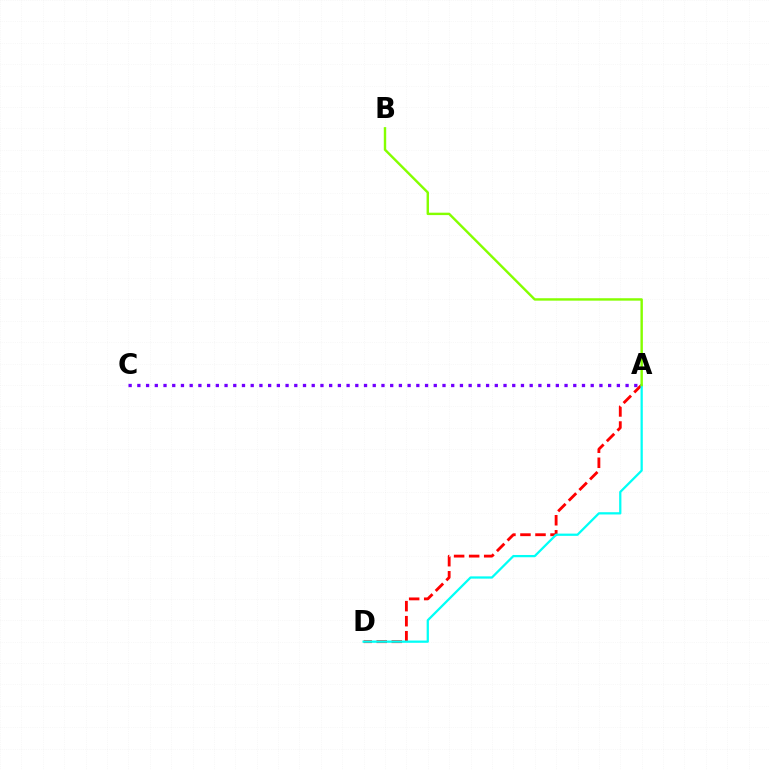{('A', 'C'): [{'color': '#7200ff', 'line_style': 'dotted', 'thickness': 2.37}], ('A', 'D'): [{'color': '#ff0000', 'line_style': 'dashed', 'thickness': 2.04}, {'color': '#00fff6', 'line_style': 'solid', 'thickness': 1.62}], ('A', 'B'): [{'color': '#84ff00', 'line_style': 'solid', 'thickness': 1.74}]}